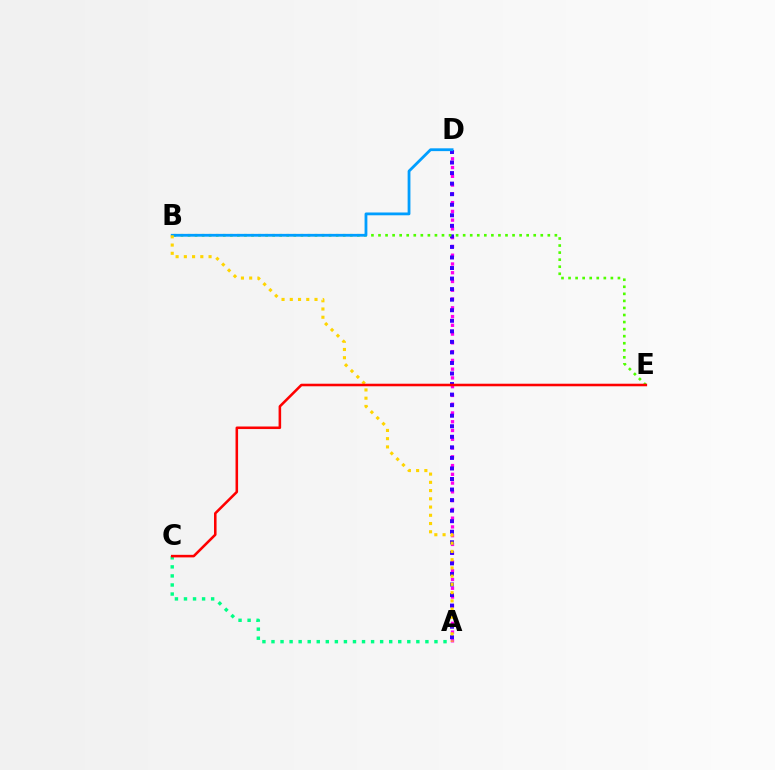{('A', 'D'): [{'color': '#ff00ed', 'line_style': 'dotted', 'thickness': 2.38}, {'color': '#3700ff', 'line_style': 'dotted', 'thickness': 2.87}], ('B', 'E'): [{'color': '#4fff00', 'line_style': 'dotted', 'thickness': 1.92}], ('A', 'C'): [{'color': '#00ff86', 'line_style': 'dotted', 'thickness': 2.46}], ('B', 'D'): [{'color': '#009eff', 'line_style': 'solid', 'thickness': 2.02}], ('A', 'B'): [{'color': '#ffd500', 'line_style': 'dotted', 'thickness': 2.24}], ('C', 'E'): [{'color': '#ff0000', 'line_style': 'solid', 'thickness': 1.84}]}